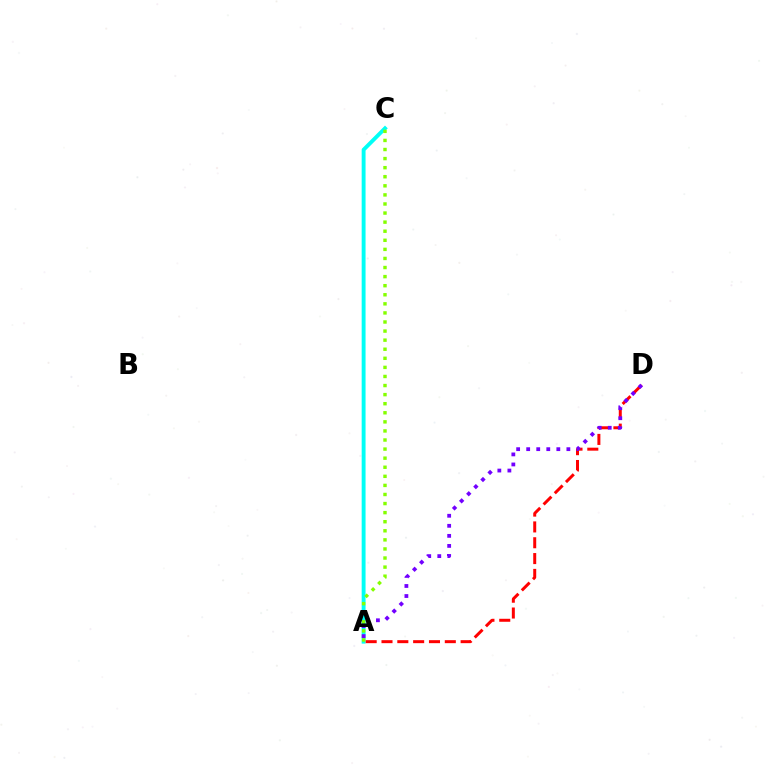{('A', 'C'): [{'color': '#00fff6', 'line_style': 'solid', 'thickness': 2.8}, {'color': '#84ff00', 'line_style': 'dotted', 'thickness': 2.47}], ('A', 'D'): [{'color': '#ff0000', 'line_style': 'dashed', 'thickness': 2.15}, {'color': '#7200ff', 'line_style': 'dotted', 'thickness': 2.73}]}